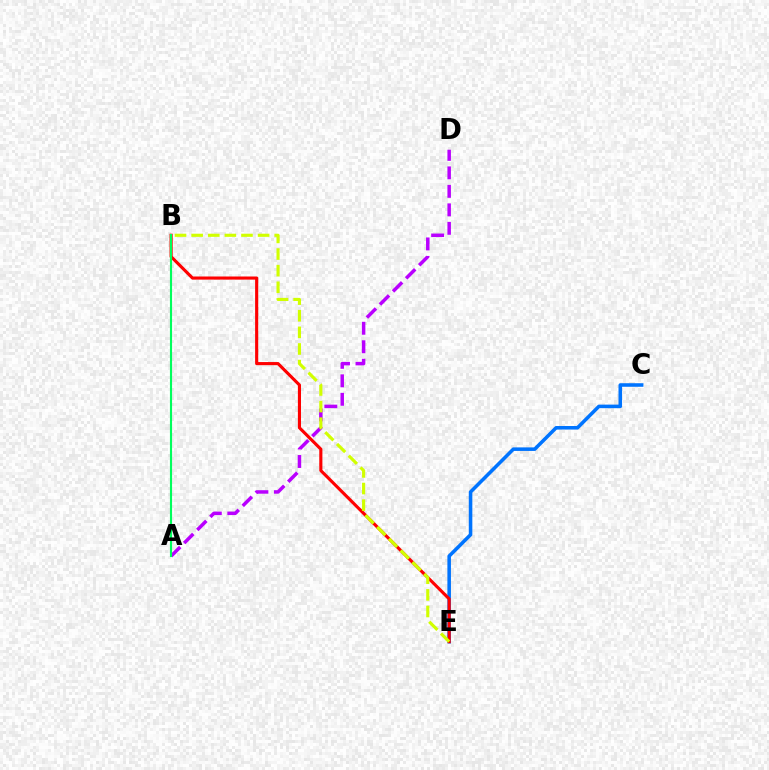{('A', 'D'): [{'color': '#b900ff', 'line_style': 'dashed', 'thickness': 2.51}], ('C', 'E'): [{'color': '#0074ff', 'line_style': 'solid', 'thickness': 2.56}], ('B', 'E'): [{'color': '#ff0000', 'line_style': 'solid', 'thickness': 2.24}, {'color': '#d1ff00', 'line_style': 'dashed', 'thickness': 2.26}], ('A', 'B'): [{'color': '#00ff5c', 'line_style': 'solid', 'thickness': 1.53}]}